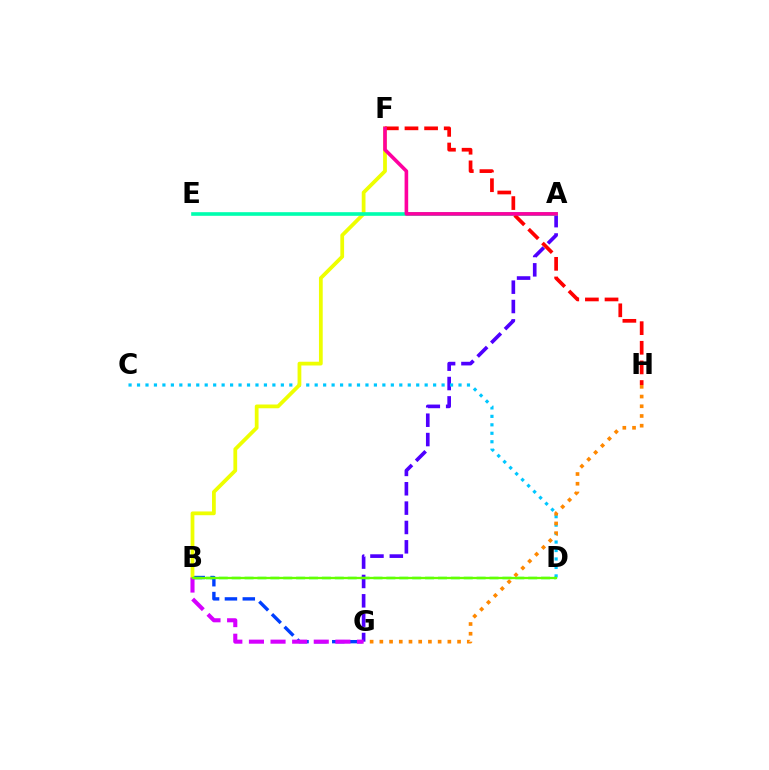{('A', 'G'): [{'color': '#4f00ff', 'line_style': 'dashed', 'thickness': 2.63}], ('C', 'D'): [{'color': '#00c7ff', 'line_style': 'dotted', 'thickness': 2.3}], ('B', 'G'): [{'color': '#003fff', 'line_style': 'dashed', 'thickness': 2.43}, {'color': '#d600ff', 'line_style': 'dashed', 'thickness': 2.94}], ('B', 'F'): [{'color': '#eeff00', 'line_style': 'solid', 'thickness': 2.71}], ('A', 'E'): [{'color': '#00ffaf', 'line_style': 'solid', 'thickness': 2.61}], ('B', 'D'): [{'color': '#00ff27', 'line_style': 'dashed', 'thickness': 1.75}, {'color': '#66ff00', 'line_style': 'solid', 'thickness': 1.65}], ('G', 'H'): [{'color': '#ff8800', 'line_style': 'dotted', 'thickness': 2.64}], ('F', 'H'): [{'color': '#ff0000', 'line_style': 'dashed', 'thickness': 2.67}], ('A', 'F'): [{'color': '#ff00a0', 'line_style': 'solid', 'thickness': 2.6}]}